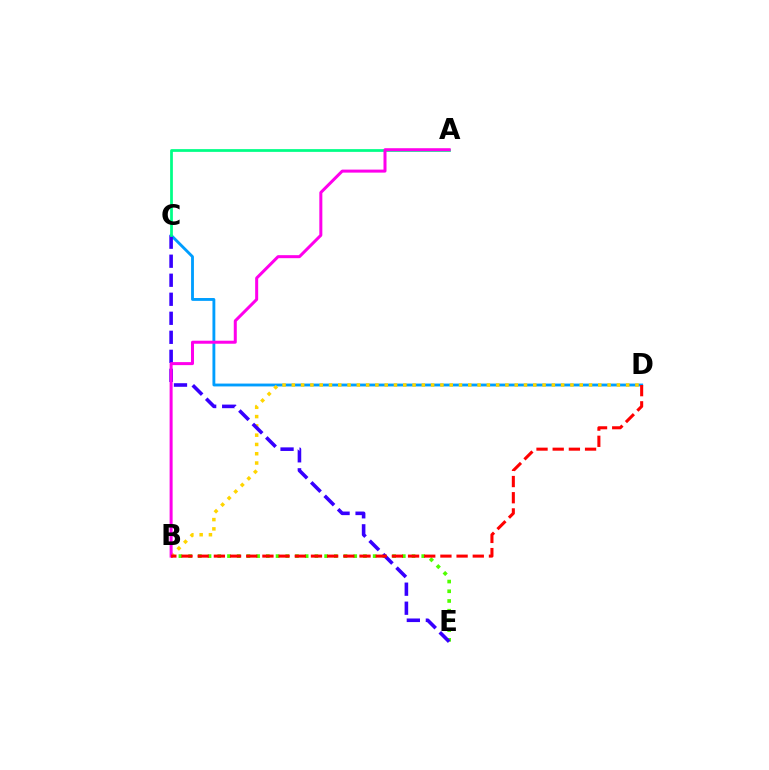{('C', 'D'): [{'color': '#009eff', 'line_style': 'solid', 'thickness': 2.05}], ('B', 'E'): [{'color': '#4fff00', 'line_style': 'dotted', 'thickness': 2.64}], ('B', 'D'): [{'color': '#ffd500', 'line_style': 'dotted', 'thickness': 2.52}, {'color': '#ff0000', 'line_style': 'dashed', 'thickness': 2.2}], ('C', 'E'): [{'color': '#3700ff', 'line_style': 'dashed', 'thickness': 2.58}], ('A', 'C'): [{'color': '#00ff86', 'line_style': 'solid', 'thickness': 1.98}], ('A', 'B'): [{'color': '#ff00ed', 'line_style': 'solid', 'thickness': 2.17}]}